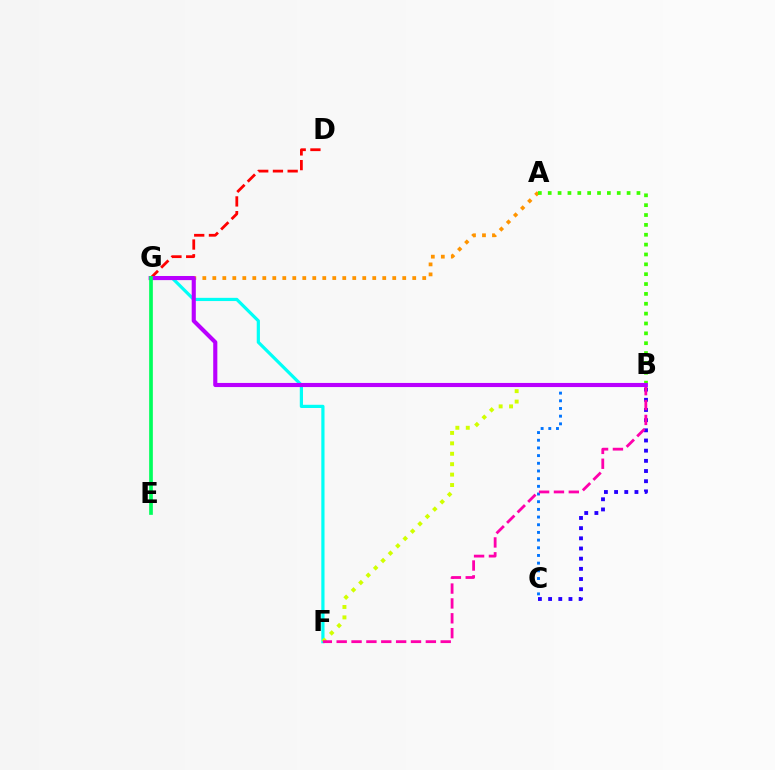{('F', 'G'): [{'color': '#00fff6', 'line_style': 'solid', 'thickness': 2.31}], ('A', 'G'): [{'color': '#ff9400', 'line_style': 'dotted', 'thickness': 2.72}], ('B', 'F'): [{'color': '#d1ff00', 'line_style': 'dotted', 'thickness': 2.83}, {'color': '#ff00ac', 'line_style': 'dashed', 'thickness': 2.02}], ('B', 'C'): [{'color': '#2500ff', 'line_style': 'dotted', 'thickness': 2.76}, {'color': '#0074ff', 'line_style': 'dotted', 'thickness': 2.09}], ('D', 'G'): [{'color': '#ff0000', 'line_style': 'dashed', 'thickness': 2.0}], ('A', 'B'): [{'color': '#3dff00', 'line_style': 'dotted', 'thickness': 2.68}], ('B', 'G'): [{'color': '#b900ff', 'line_style': 'solid', 'thickness': 2.96}], ('E', 'G'): [{'color': '#00ff5c', 'line_style': 'solid', 'thickness': 2.66}]}